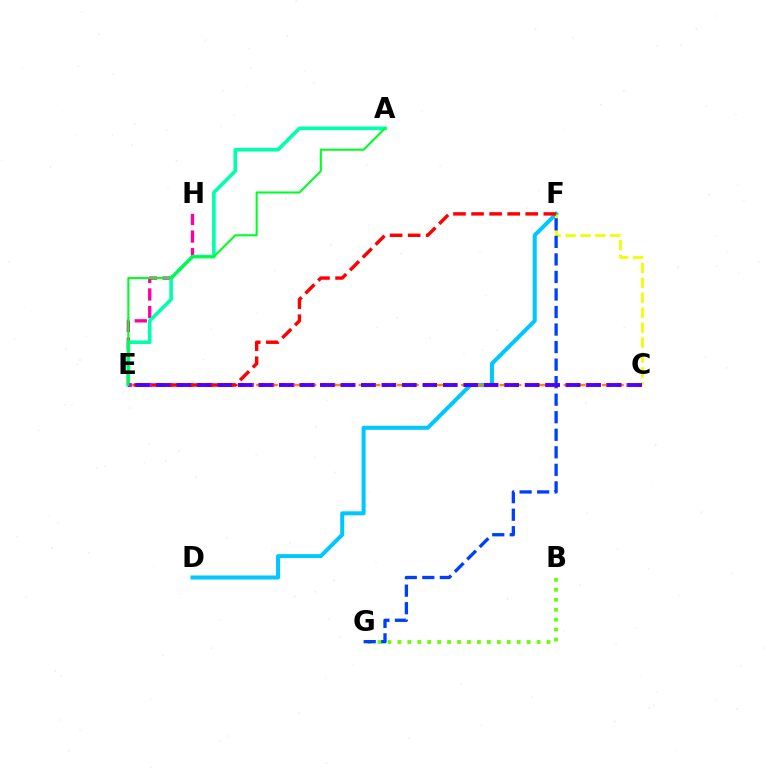{('D', 'F'): [{'color': '#00c7ff', 'line_style': 'solid', 'thickness': 2.89}], ('E', 'H'): [{'color': '#ff00a0', 'line_style': 'dashed', 'thickness': 2.39}], ('C', 'E'): [{'color': '#ff8800', 'line_style': 'dashed', 'thickness': 1.74}, {'color': '#d600ff', 'line_style': 'dotted', 'thickness': 2.76}, {'color': '#4f00ff', 'line_style': 'dashed', 'thickness': 2.79}], ('C', 'F'): [{'color': '#eeff00', 'line_style': 'dashed', 'thickness': 2.03}], ('A', 'E'): [{'color': '#00ffaf', 'line_style': 'solid', 'thickness': 2.61}, {'color': '#00ff27', 'line_style': 'solid', 'thickness': 1.5}], ('B', 'G'): [{'color': '#66ff00', 'line_style': 'dotted', 'thickness': 2.7}], ('F', 'G'): [{'color': '#003fff', 'line_style': 'dashed', 'thickness': 2.38}], ('E', 'F'): [{'color': '#ff0000', 'line_style': 'dashed', 'thickness': 2.45}]}